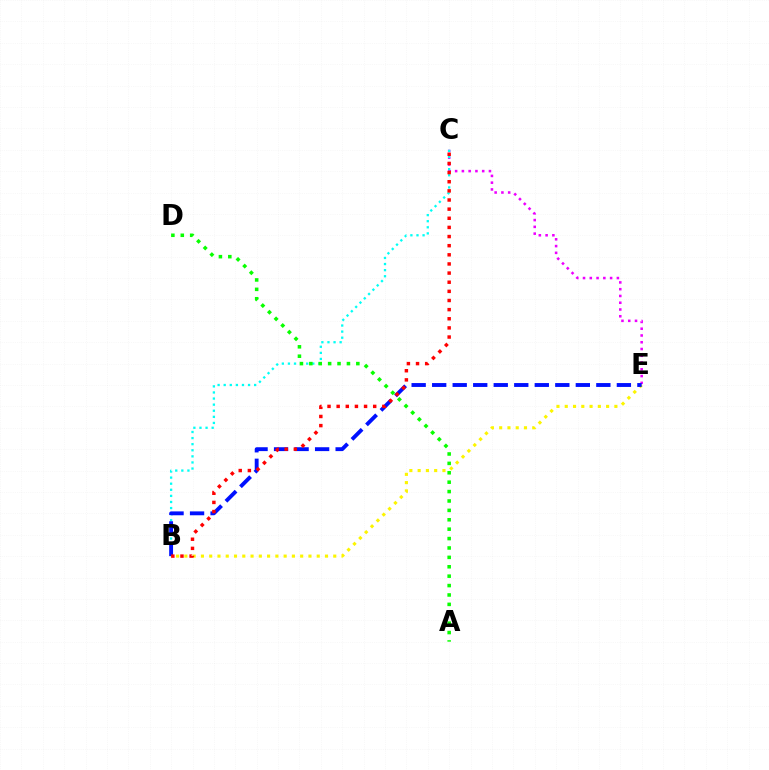{('B', 'E'): [{'color': '#fcf500', 'line_style': 'dotted', 'thickness': 2.25}, {'color': '#0010ff', 'line_style': 'dashed', 'thickness': 2.79}], ('C', 'E'): [{'color': '#ee00ff', 'line_style': 'dotted', 'thickness': 1.84}], ('B', 'C'): [{'color': '#00fff6', 'line_style': 'dotted', 'thickness': 1.66}, {'color': '#ff0000', 'line_style': 'dotted', 'thickness': 2.48}], ('A', 'D'): [{'color': '#08ff00', 'line_style': 'dotted', 'thickness': 2.55}]}